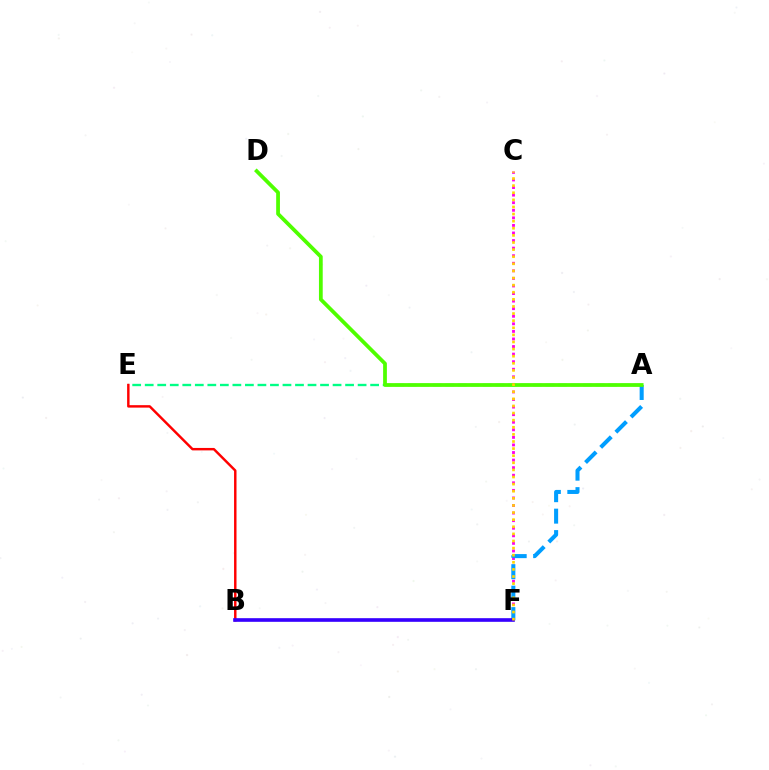{('A', 'E'): [{'color': '#00ff86', 'line_style': 'dashed', 'thickness': 1.7}], ('C', 'F'): [{'color': '#ff00ed', 'line_style': 'dotted', 'thickness': 2.06}, {'color': '#ffd500', 'line_style': 'dotted', 'thickness': 1.93}], ('A', 'F'): [{'color': '#009eff', 'line_style': 'dashed', 'thickness': 2.91}], ('A', 'D'): [{'color': '#4fff00', 'line_style': 'solid', 'thickness': 2.71}], ('B', 'E'): [{'color': '#ff0000', 'line_style': 'solid', 'thickness': 1.76}], ('B', 'F'): [{'color': '#3700ff', 'line_style': 'solid', 'thickness': 2.62}]}